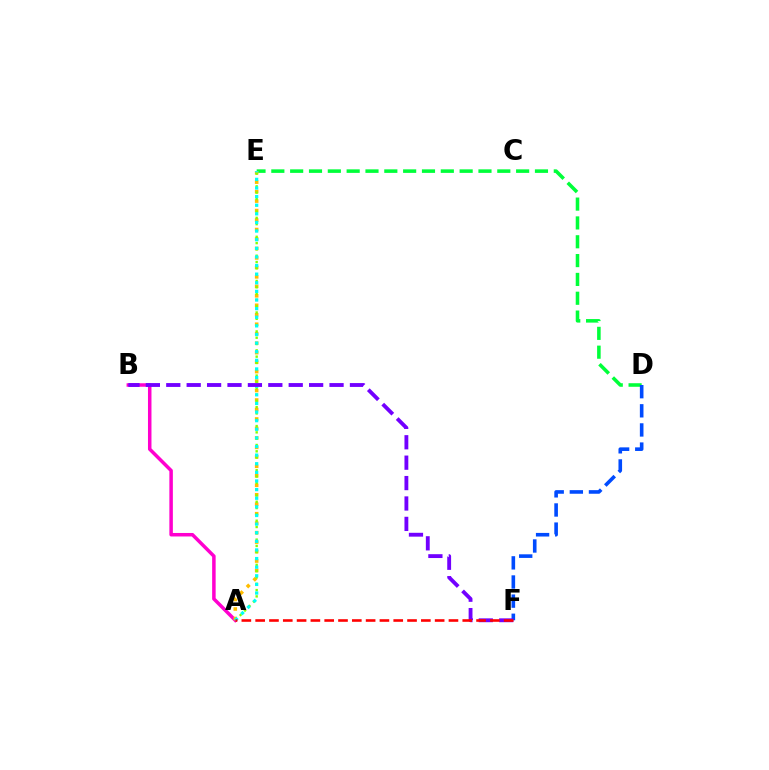{('A', 'B'): [{'color': '#ff00cf', 'line_style': 'solid', 'thickness': 2.52}], ('D', 'E'): [{'color': '#00ff39', 'line_style': 'dashed', 'thickness': 2.56}], ('A', 'E'): [{'color': '#ffbd00', 'line_style': 'dotted', 'thickness': 2.57}, {'color': '#84ff00', 'line_style': 'dotted', 'thickness': 1.71}, {'color': '#00fff6', 'line_style': 'dotted', 'thickness': 2.34}], ('D', 'F'): [{'color': '#004bff', 'line_style': 'dashed', 'thickness': 2.6}], ('B', 'F'): [{'color': '#7200ff', 'line_style': 'dashed', 'thickness': 2.77}], ('A', 'F'): [{'color': '#ff0000', 'line_style': 'dashed', 'thickness': 1.88}]}